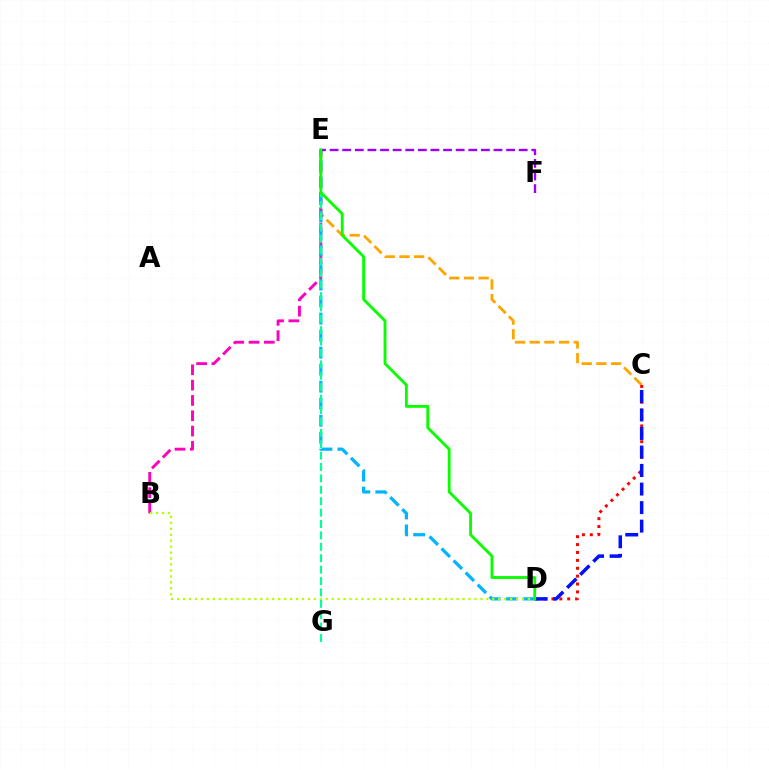{('C', 'E'): [{'color': '#ffa500', 'line_style': 'dashed', 'thickness': 1.99}], ('C', 'D'): [{'color': '#ff0000', 'line_style': 'dotted', 'thickness': 2.14}, {'color': '#0010ff', 'line_style': 'dashed', 'thickness': 2.52}], ('B', 'E'): [{'color': '#ff00bd', 'line_style': 'dashed', 'thickness': 2.08}], ('D', 'E'): [{'color': '#00b5ff', 'line_style': 'dashed', 'thickness': 2.31}, {'color': '#08ff00', 'line_style': 'solid', 'thickness': 2.04}], ('B', 'D'): [{'color': '#b3ff00', 'line_style': 'dotted', 'thickness': 1.62}], ('E', 'G'): [{'color': '#00ff9d', 'line_style': 'dashed', 'thickness': 1.55}], ('E', 'F'): [{'color': '#9b00ff', 'line_style': 'dashed', 'thickness': 1.71}]}